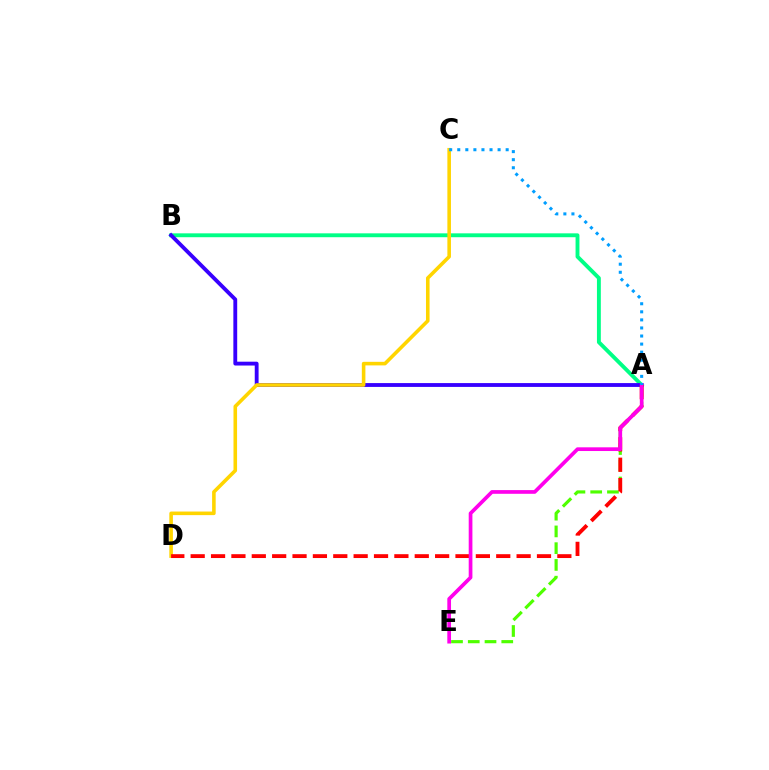{('A', 'B'): [{'color': '#00ff86', 'line_style': 'solid', 'thickness': 2.79}, {'color': '#3700ff', 'line_style': 'solid', 'thickness': 2.76}], ('A', 'E'): [{'color': '#4fff00', 'line_style': 'dashed', 'thickness': 2.28}, {'color': '#ff00ed', 'line_style': 'solid', 'thickness': 2.67}], ('C', 'D'): [{'color': '#ffd500', 'line_style': 'solid', 'thickness': 2.58}], ('A', 'D'): [{'color': '#ff0000', 'line_style': 'dashed', 'thickness': 2.77}], ('A', 'C'): [{'color': '#009eff', 'line_style': 'dotted', 'thickness': 2.19}]}